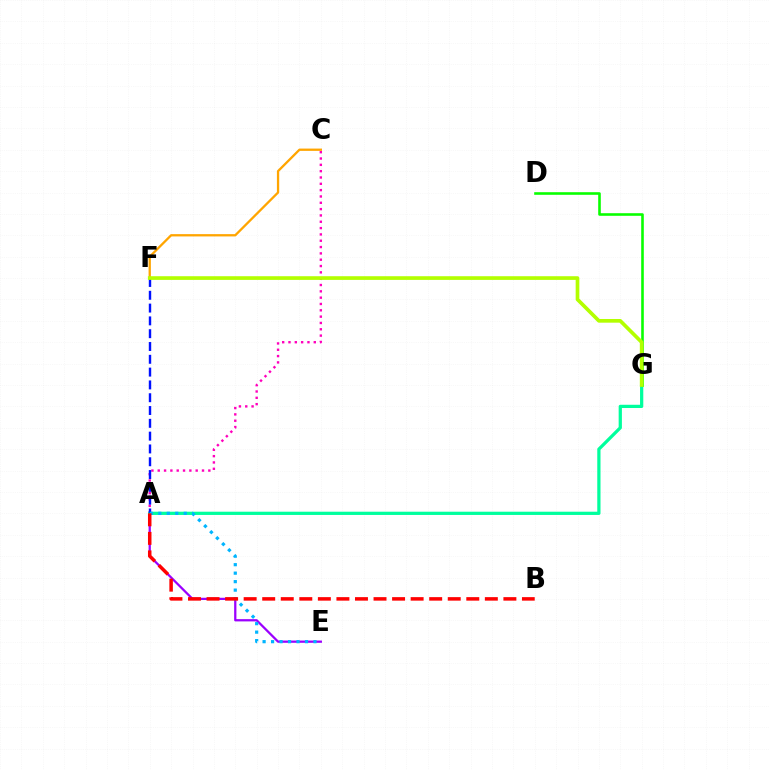{('C', 'F'): [{'color': '#ffa500', 'line_style': 'solid', 'thickness': 1.65}], ('A', 'E'): [{'color': '#9b00ff', 'line_style': 'solid', 'thickness': 1.62}, {'color': '#00b5ff', 'line_style': 'dotted', 'thickness': 2.3}], ('A', 'C'): [{'color': '#ff00bd', 'line_style': 'dotted', 'thickness': 1.72}], ('A', 'G'): [{'color': '#00ff9d', 'line_style': 'solid', 'thickness': 2.33}], ('A', 'F'): [{'color': '#0010ff', 'line_style': 'dashed', 'thickness': 1.74}], ('D', 'G'): [{'color': '#08ff00', 'line_style': 'solid', 'thickness': 1.87}], ('A', 'B'): [{'color': '#ff0000', 'line_style': 'dashed', 'thickness': 2.52}], ('F', 'G'): [{'color': '#b3ff00', 'line_style': 'solid', 'thickness': 2.65}]}